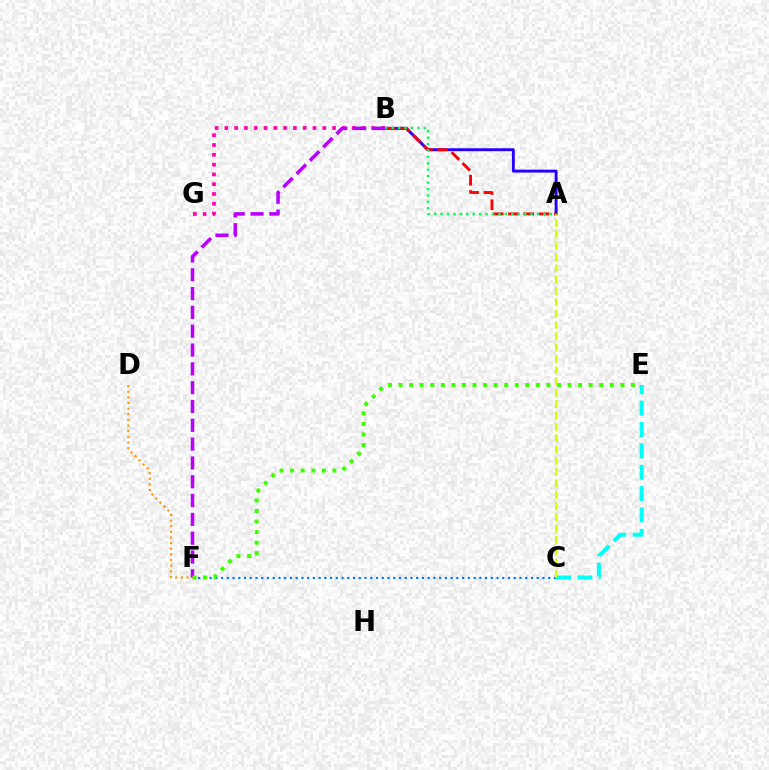{('B', 'G'): [{'color': '#ff00ac', 'line_style': 'dotted', 'thickness': 2.66}], ('A', 'B'): [{'color': '#2500ff', 'line_style': 'solid', 'thickness': 2.1}, {'color': '#ff0000', 'line_style': 'dashed', 'thickness': 2.08}, {'color': '#00ff5c', 'line_style': 'dotted', 'thickness': 1.75}], ('C', 'E'): [{'color': '#00fff6', 'line_style': 'dashed', 'thickness': 2.9}], ('C', 'F'): [{'color': '#0074ff', 'line_style': 'dotted', 'thickness': 1.56}], ('B', 'F'): [{'color': '#b900ff', 'line_style': 'dashed', 'thickness': 2.56}], ('E', 'F'): [{'color': '#3dff00', 'line_style': 'dotted', 'thickness': 2.87}], ('A', 'C'): [{'color': '#d1ff00', 'line_style': 'dashed', 'thickness': 1.54}], ('D', 'F'): [{'color': '#ff9400', 'line_style': 'dotted', 'thickness': 1.53}]}